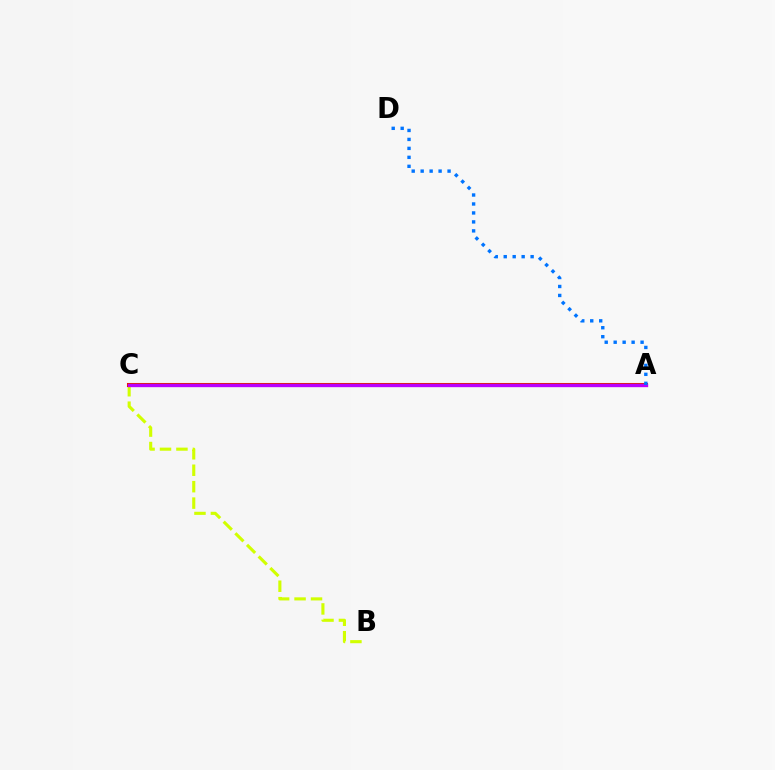{('B', 'C'): [{'color': '#d1ff00', 'line_style': 'dashed', 'thickness': 2.23}], ('A', 'C'): [{'color': '#ff0000', 'line_style': 'solid', 'thickness': 2.92}, {'color': '#00ff5c', 'line_style': 'solid', 'thickness': 1.63}, {'color': '#b900ff', 'line_style': 'solid', 'thickness': 2.36}], ('A', 'D'): [{'color': '#0074ff', 'line_style': 'dotted', 'thickness': 2.44}]}